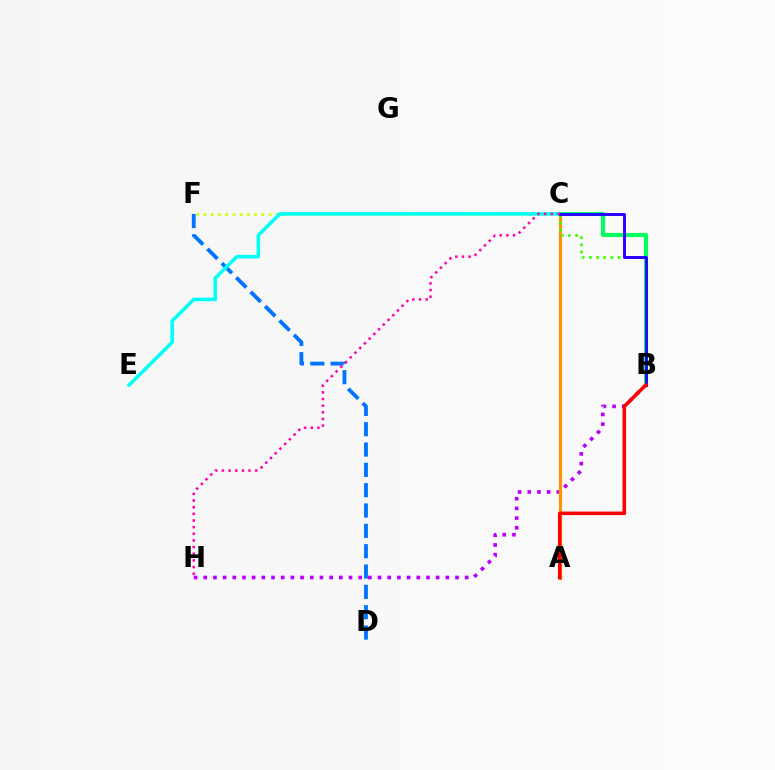{('D', 'F'): [{'color': '#0074ff', 'line_style': 'dashed', 'thickness': 2.76}], ('B', 'H'): [{'color': '#b900ff', 'line_style': 'dotted', 'thickness': 2.63}], ('B', 'C'): [{'color': '#00ff5c', 'line_style': 'solid', 'thickness': 2.97}, {'color': '#3dff00', 'line_style': 'dotted', 'thickness': 1.94}, {'color': '#2500ff', 'line_style': 'solid', 'thickness': 2.08}], ('A', 'C'): [{'color': '#ff9400', 'line_style': 'solid', 'thickness': 2.28}], ('C', 'F'): [{'color': '#d1ff00', 'line_style': 'dotted', 'thickness': 1.96}], ('C', 'E'): [{'color': '#00fff6', 'line_style': 'solid', 'thickness': 2.55}], ('A', 'B'): [{'color': '#ff0000', 'line_style': 'solid', 'thickness': 2.56}], ('C', 'H'): [{'color': '#ff00ac', 'line_style': 'dotted', 'thickness': 1.81}]}